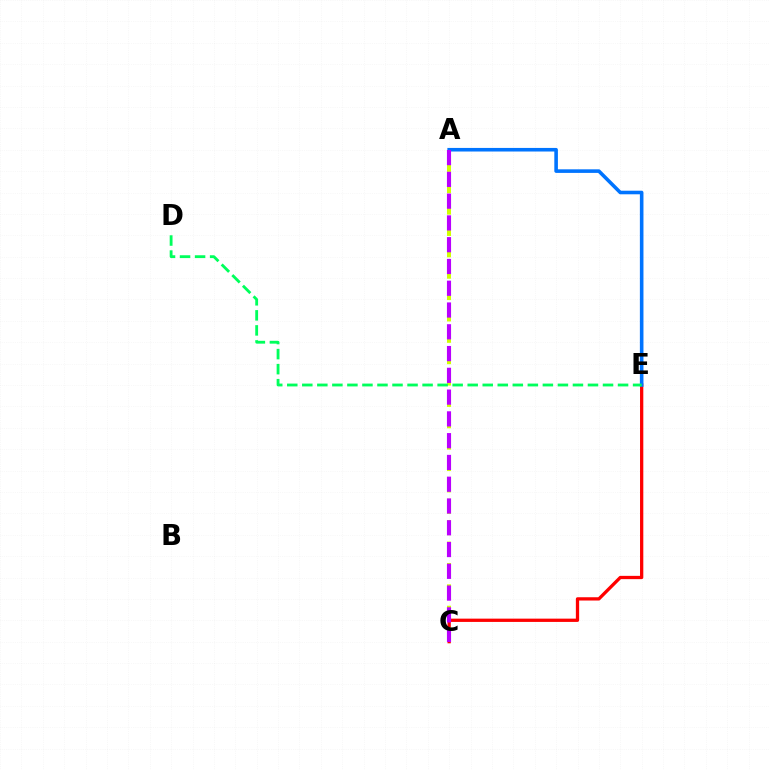{('C', 'E'): [{'color': '#ff0000', 'line_style': 'solid', 'thickness': 2.36}], ('A', 'E'): [{'color': '#0074ff', 'line_style': 'solid', 'thickness': 2.58}], ('A', 'C'): [{'color': '#d1ff00', 'line_style': 'dashed', 'thickness': 2.9}, {'color': '#b900ff', 'line_style': 'dashed', 'thickness': 2.96}], ('D', 'E'): [{'color': '#00ff5c', 'line_style': 'dashed', 'thickness': 2.04}]}